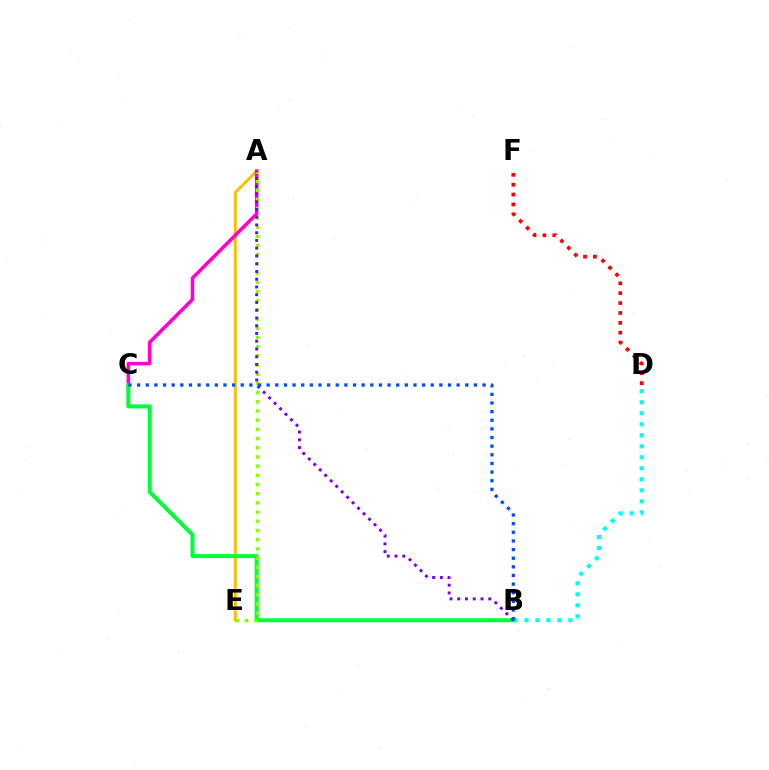{('A', 'E'): [{'color': '#ffbd00', 'line_style': 'solid', 'thickness': 2.11}, {'color': '#84ff00', 'line_style': 'dotted', 'thickness': 2.5}], ('A', 'C'): [{'color': '#ff00cf', 'line_style': 'solid', 'thickness': 2.56}], ('D', 'F'): [{'color': '#ff0000', 'line_style': 'dotted', 'thickness': 2.68}], ('B', 'D'): [{'color': '#00fff6', 'line_style': 'dotted', 'thickness': 2.99}], ('B', 'C'): [{'color': '#00ff39', 'line_style': 'solid', 'thickness': 2.9}, {'color': '#004bff', 'line_style': 'dotted', 'thickness': 2.35}], ('A', 'B'): [{'color': '#7200ff', 'line_style': 'dotted', 'thickness': 2.11}]}